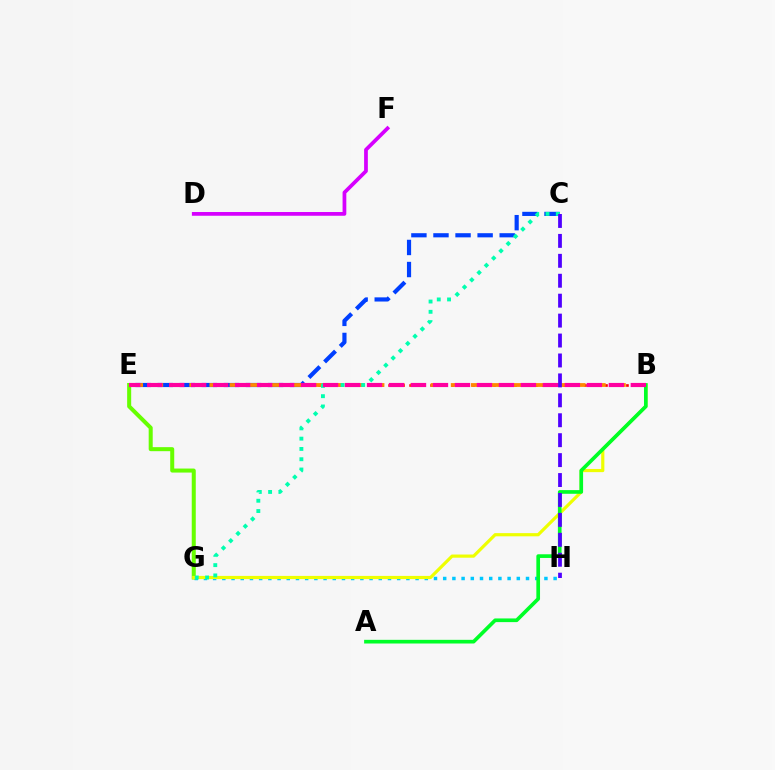{('B', 'E'): [{'color': '#ff0000', 'line_style': 'dotted', 'thickness': 1.9}, {'color': '#ff8800', 'line_style': 'dashed', 'thickness': 2.73}, {'color': '#ff00a0', 'line_style': 'dashed', 'thickness': 2.99}], ('G', 'H'): [{'color': '#00c7ff', 'line_style': 'dotted', 'thickness': 2.5}], ('E', 'G'): [{'color': '#66ff00', 'line_style': 'solid', 'thickness': 2.9}], ('D', 'F'): [{'color': '#d600ff', 'line_style': 'solid', 'thickness': 2.69}], ('B', 'G'): [{'color': '#eeff00', 'line_style': 'solid', 'thickness': 2.29}], ('C', 'E'): [{'color': '#003fff', 'line_style': 'dashed', 'thickness': 3.0}], ('C', 'G'): [{'color': '#00ffaf', 'line_style': 'dotted', 'thickness': 2.79}], ('A', 'B'): [{'color': '#00ff27', 'line_style': 'solid', 'thickness': 2.64}], ('C', 'H'): [{'color': '#4f00ff', 'line_style': 'dashed', 'thickness': 2.71}]}